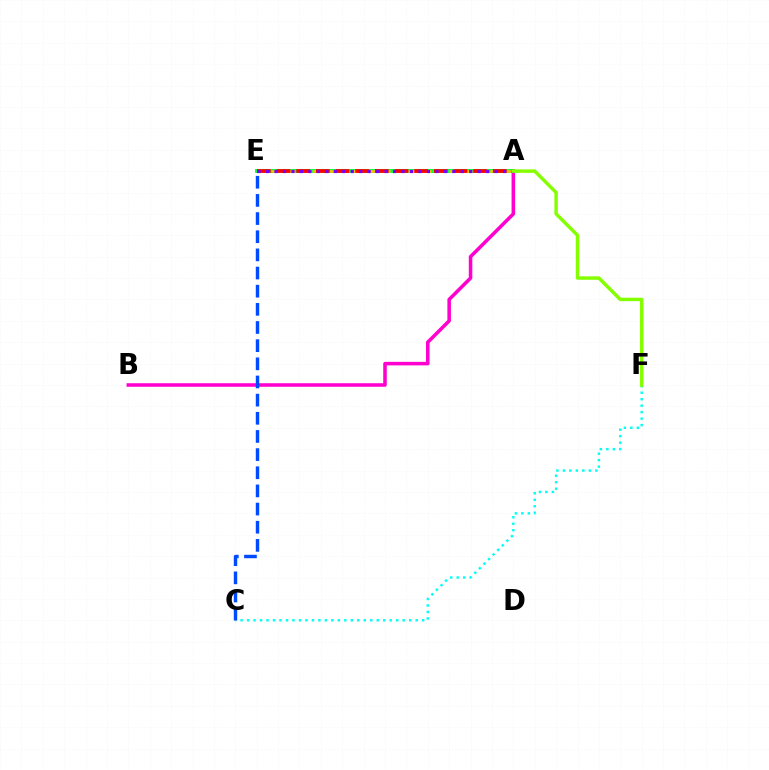{('A', 'B'): [{'color': '#ff00cf', 'line_style': 'solid', 'thickness': 2.55}], ('C', 'F'): [{'color': '#00fff6', 'line_style': 'dotted', 'thickness': 1.76}], ('A', 'E'): [{'color': '#00ff39', 'line_style': 'solid', 'thickness': 2.78}, {'color': '#ffbd00', 'line_style': 'dashed', 'thickness': 1.86}, {'color': '#ff0000', 'line_style': 'dashed', 'thickness': 2.67}, {'color': '#7200ff', 'line_style': 'dotted', 'thickness': 2.3}], ('A', 'F'): [{'color': '#84ff00', 'line_style': 'solid', 'thickness': 2.49}], ('C', 'E'): [{'color': '#004bff', 'line_style': 'dashed', 'thickness': 2.47}]}